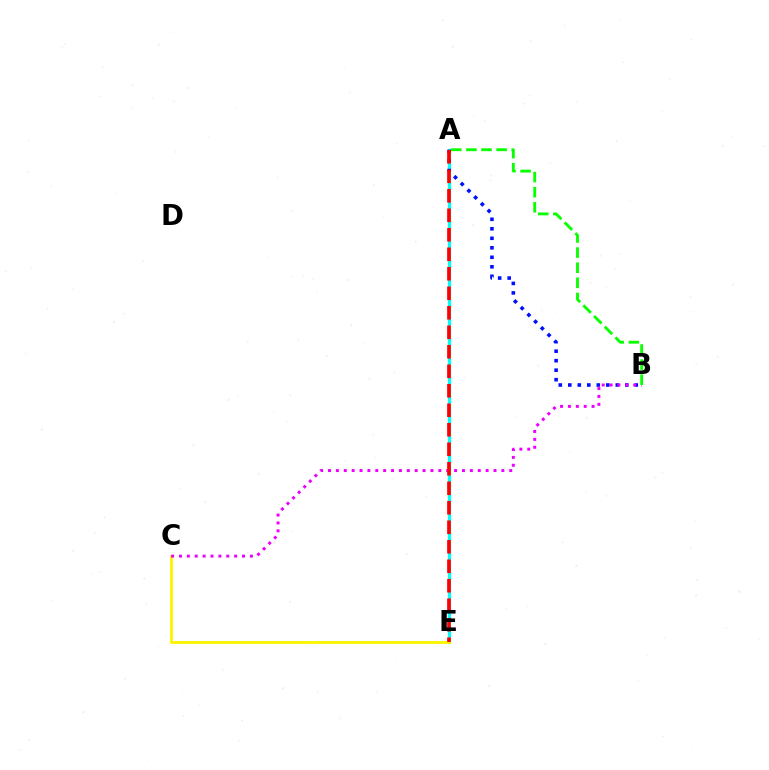{('A', 'E'): [{'color': '#00fff6', 'line_style': 'solid', 'thickness': 2.31}, {'color': '#ff0000', 'line_style': 'dashed', 'thickness': 2.65}], ('A', 'B'): [{'color': '#0010ff', 'line_style': 'dotted', 'thickness': 2.58}, {'color': '#08ff00', 'line_style': 'dashed', 'thickness': 2.05}], ('C', 'E'): [{'color': '#fcf500', 'line_style': 'solid', 'thickness': 2.08}], ('B', 'C'): [{'color': '#ee00ff', 'line_style': 'dotted', 'thickness': 2.14}]}